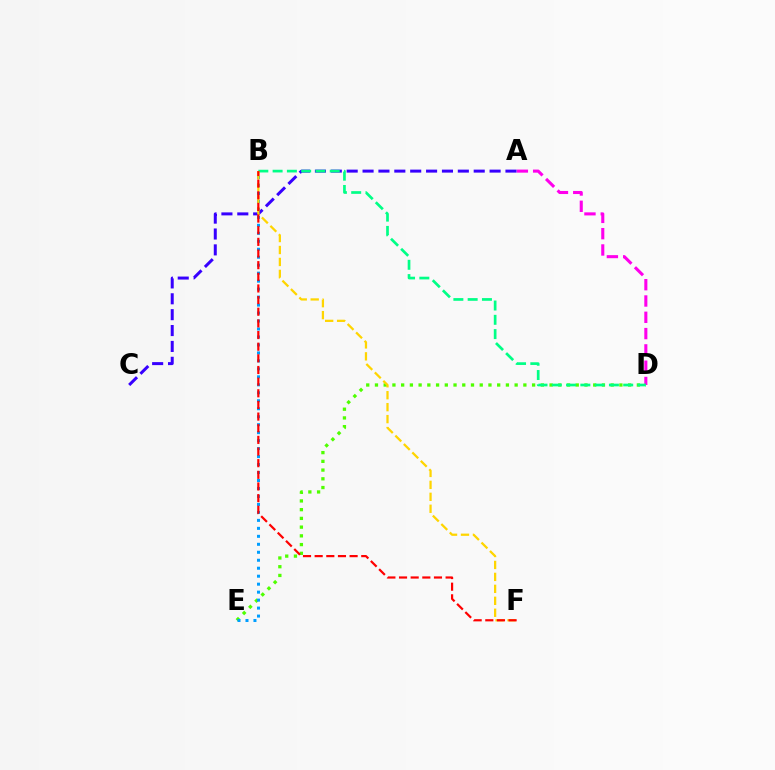{('A', 'D'): [{'color': '#ff00ed', 'line_style': 'dashed', 'thickness': 2.21}], ('A', 'C'): [{'color': '#3700ff', 'line_style': 'dashed', 'thickness': 2.16}], ('D', 'E'): [{'color': '#4fff00', 'line_style': 'dotted', 'thickness': 2.37}], ('B', 'D'): [{'color': '#00ff86', 'line_style': 'dashed', 'thickness': 1.94}], ('B', 'E'): [{'color': '#009eff', 'line_style': 'dotted', 'thickness': 2.17}], ('B', 'F'): [{'color': '#ffd500', 'line_style': 'dashed', 'thickness': 1.62}, {'color': '#ff0000', 'line_style': 'dashed', 'thickness': 1.58}]}